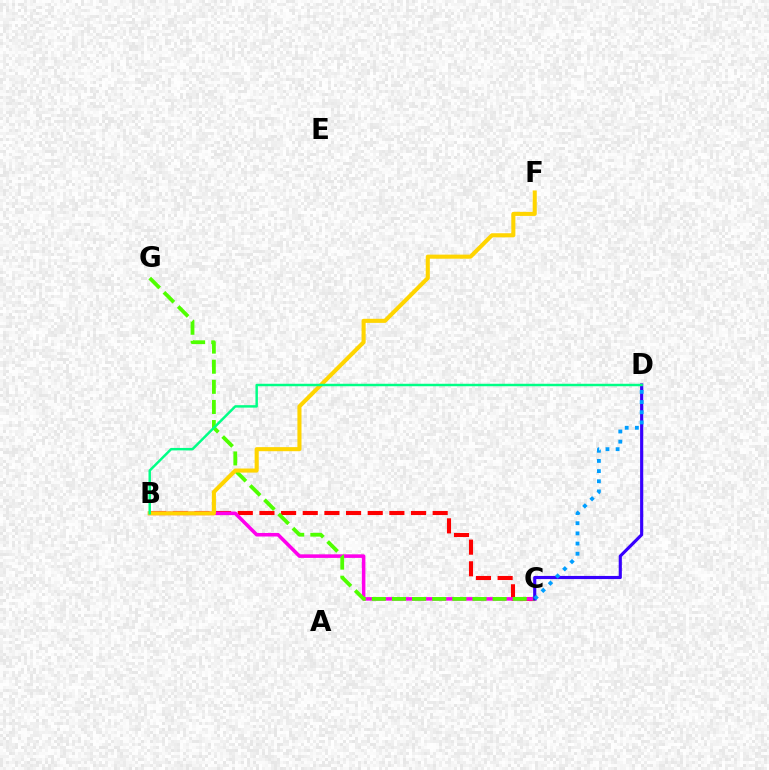{('B', 'C'): [{'color': '#ff0000', 'line_style': 'dashed', 'thickness': 2.94}, {'color': '#ff00ed', 'line_style': 'solid', 'thickness': 2.56}], ('C', 'G'): [{'color': '#4fff00', 'line_style': 'dashed', 'thickness': 2.73}], ('C', 'D'): [{'color': '#3700ff', 'line_style': 'solid', 'thickness': 2.26}, {'color': '#009eff', 'line_style': 'dotted', 'thickness': 2.76}], ('B', 'F'): [{'color': '#ffd500', 'line_style': 'solid', 'thickness': 2.93}], ('B', 'D'): [{'color': '#00ff86', 'line_style': 'solid', 'thickness': 1.77}]}